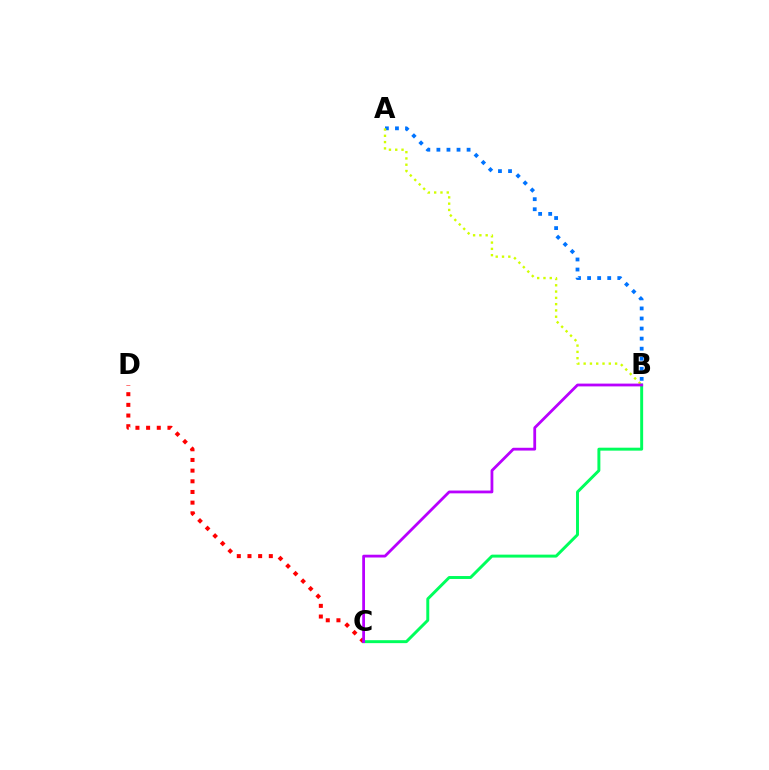{('A', 'B'): [{'color': '#0074ff', 'line_style': 'dotted', 'thickness': 2.73}, {'color': '#d1ff00', 'line_style': 'dotted', 'thickness': 1.71}], ('B', 'C'): [{'color': '#00ff5c', 'line_style': 'solid', 'thickness': 2.12}, {'color': '#b900ff', 'line_style': 'solid', 'thickness': 2.01}], ('C', 'D'): [{'color': '#ff0000', 'line_style': 'dotted', 'thickness': 2.9}]}